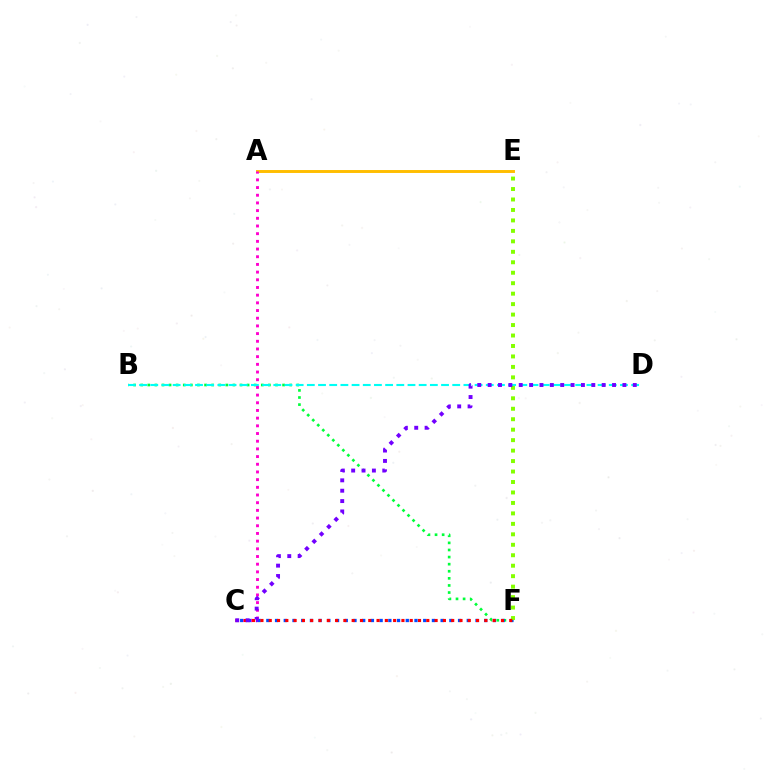{('A', 'E'): [{'color': '#ffbd00', 'line_style': 'solid', 'thickness': 2.12}], ('B', 'F'): [{'color': '#00ff39', 'line_style': 'dotted', 'thickness': 1.93}], ('C', 'F'): [{'color': '#004bff', 'line_style': 'dotted', 'thickness': 2.37}, {'color': '#ff0000', 'line_style': 'dotted', 'thickness': 2.25}], ('B', 'D'): [{'color': '#00fff6', 'line_style': 'dashed', 'thickness': 1.52}], ('A', 'C'): [{'color': '#ff00cf', 'line_style': 'dotted', 'thickness': 2.09}], ('E', 'F'): [{'color': '#84ff00', 'line_style': 'dotted', 'thickness': 2.84}], ('C', 'D'): [{'color': '#7200ff', 'line_style': 'dotted', 'thickness': 2.82}]}